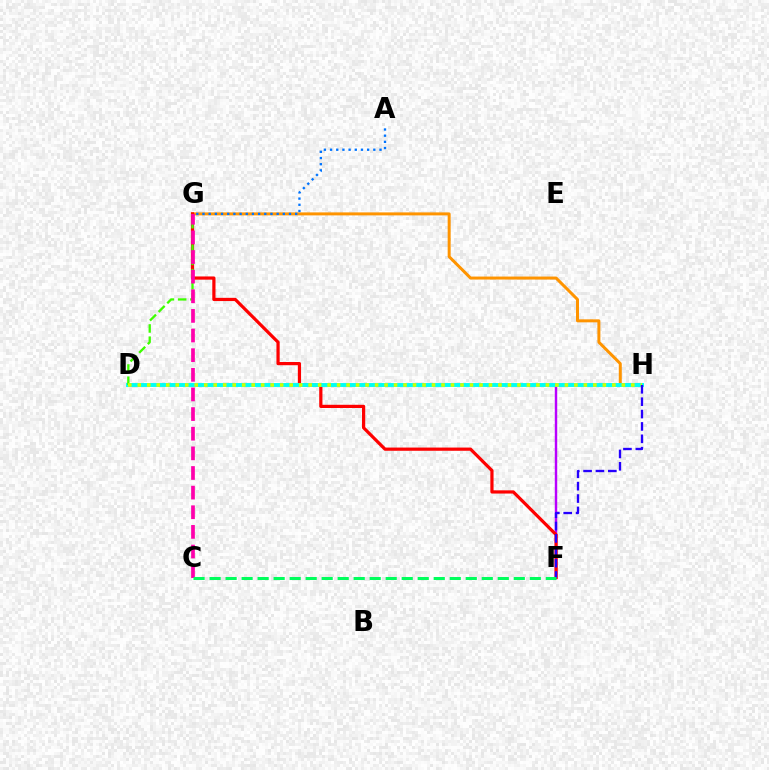{('G', 'H'): [{'color': '#ff9400', 'line_style': 'solid', 'thickness': 2.16}], ('F', 'H'): [{'color': '#b900ff', 'line_style': 'solid', 'thickness': 1.75}, {'color': '#2500ff', 'line_style': 'dashed', 'thickness': 1.68}], ('F', 'G'): [{'color': '#ff0000', 'line_style': 'solid', 'thickness': 2.31}], ('D', 'H'): [{'color': '#00fff6', 'line_style': 'solid', 'thickness': 2.82}, {'color': '#d1ff00', 'line_style': 'dotted', 'thickness': 2.58}], ('A', 'G'): [{'color': '#0074ff', 'line_style': 'dotted', 'thickness': 1.68}], ('D', 'G'): [{'color': '#3dff00', 'line_style': 'dashed', 'thickness': 1.66}], ('C', 'G'): [{'color': '#ff00ac', 'line_style': 'dashed', 'thickness': 2.67}], ('C', 'F'): [{'color': '#00ff5c', 'line_style': 'dashed', 'thickness': 2.17}]}